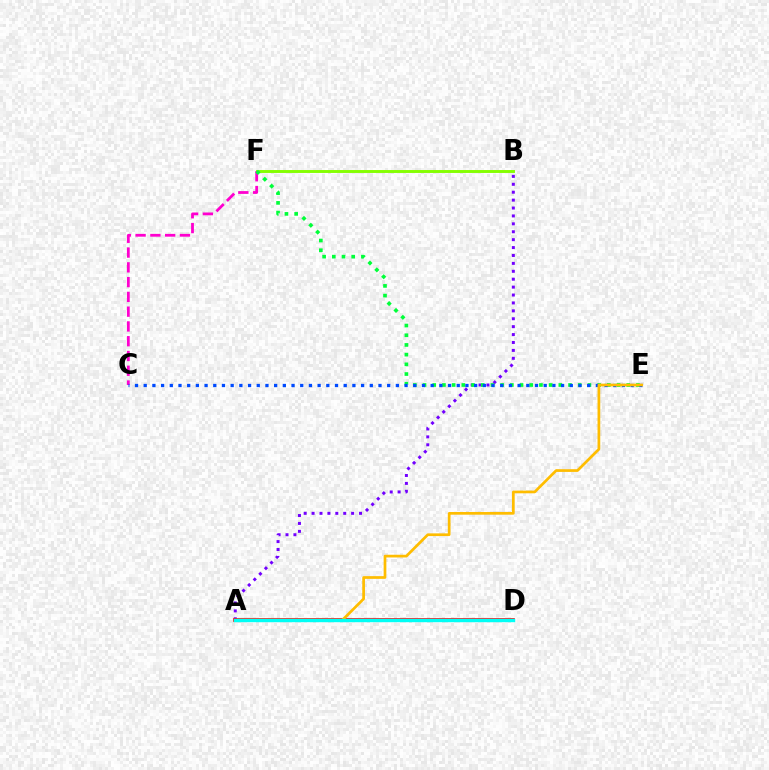{('A', 'B'): [{'color': '#7200ff', 'line_style': 'dotted', 'thickness': 2.15}], ('B', 'F'): [{'color': '#84ff00', 'line_style': 'solid', 'thickness': 2.1}], ('C', 'F'): [{'color': '#ff00cf', 'line_style': 'dashed', 'thickness': 2.01}], ('E', 'F'): [{'color': '#00ff39', 'line_style': 'dotted', 'thickness': 2.64}], ('A', 'D'): [{'color': '#ff0000', 'line_style': 'solid', 'thickness': 2.65}, {'color': '#00fff6', 'line_style': 'solid', 'thickness': 2.46}], ('C', 'E'): [{'color': '#004bff', 'line_style': 'dotted', 'thickness': 2.36}], ('A', 'E'): [{'color': '#ffbd00', 'line_style': 'solid', 'thickness': 1.95}]}